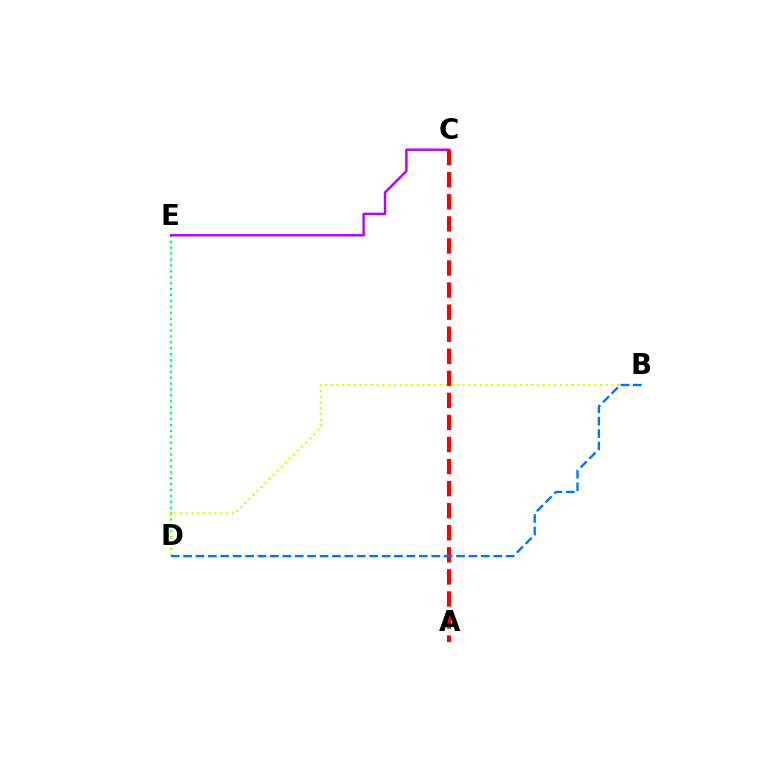{('D', 'E'): [{'color': '#00ff5c', 'line_style': 'dotted', 'thickness': 1.6}], ('C', 'E'): [{'color': '#b900ff', 'line_style': 'solid', 'thickness': 1.74}], ('B', 'D'): [{'color': '#d1ff00', 'line_style': 'dotted', 'thickness': 1.56}, {'color': '#0074ff', 'line_style': 'dashed', 'thickness': 1.69}], ('A', 'C'): [{'color': '#ff0000', 'line_style': 'dashed', 'thickness': 3.0}]}